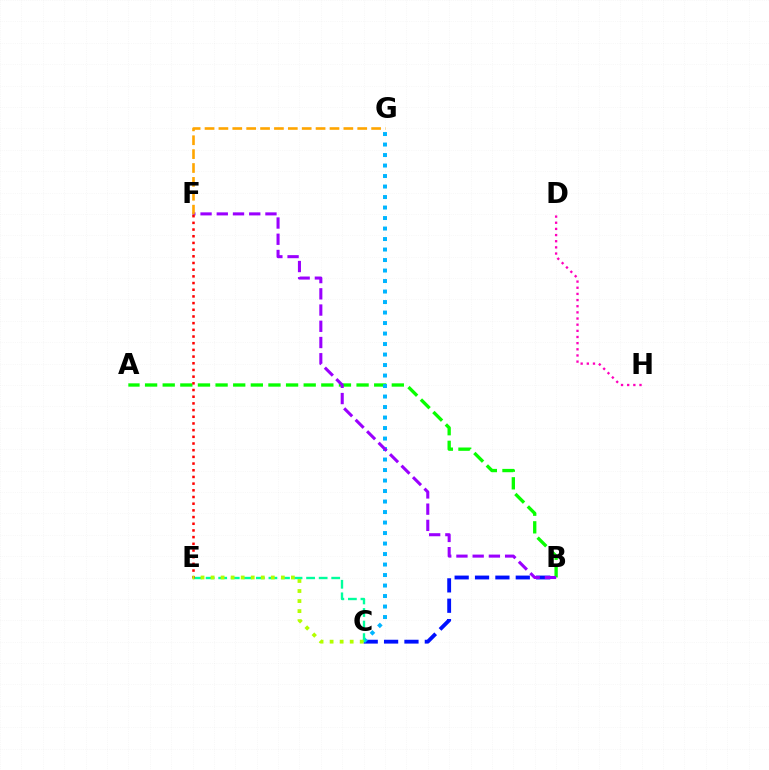{('A', 'B'): [{'color': '#08ff00', 'line_style': 'dashed', 'thickness': 2.39}], ('B', 'C'): [{'color': '#0010ff', 'line_style': 'dashed', 'thickness': 2.77}], ('C', 'G'): [{'color': '#00b5ff', 'line_style': 'dotted', 'thickness': 2.85}], ('B', 'F'): [{'color': '#9b00ff', 'line_style': 'dashed', 'thickness': 2.2}], ('F', 'G'): [{'color': '#ffa500', 'line_style': 'dashed', 'thickness': 1.89}], ('D', 'H'): [{'color': '#ff00bd', 'line_style': 'dotted', 'thickness': 1.67}], ('C', 'E'): [{'color': '#00ff9d', 'line_style': 'dashed', 'thickness': 1.71}, {'color': '#b3ff00', 'line_style': 'dotted', 'thickness': 2.73}], ('E', 'F'): [{'color': '#ff0000', 'line_style': 'dotted', 'thickness': 1.82}]}